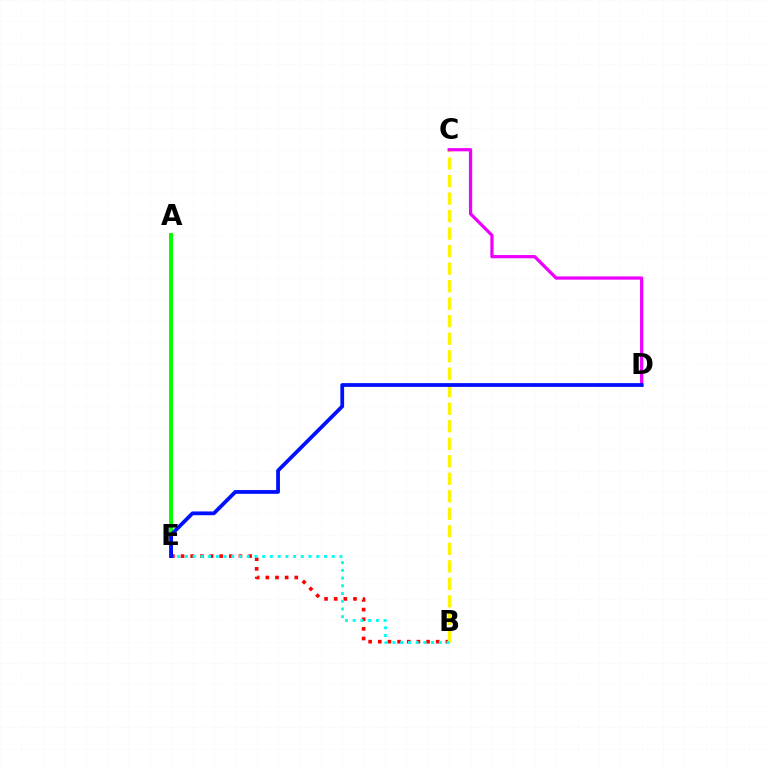{('B', 'E'): [{'color': '#ff0000', 'line_style': 'dotted', 'thickness': 2.62}, {'color': '#00fff6', 'line_style': 'dotted', 'thickness': 2.1}], ('B', 'C'): [{'color': '#fcf500', 'line_style': 'dashed', 'thickness': 2.38}], ('C', 'D'): [{'color': '#ee00ff', 'line_style': 'solid', 'thickness': 2.33}], ('A', 'E'): [{'color': '#08ff00', 'line_style': 'solid', 'thickness': 2.87}], ('D', 'E'): [{'color': '#0010ff', 'line_style': 'solid', 'thickness': 2.72}]}